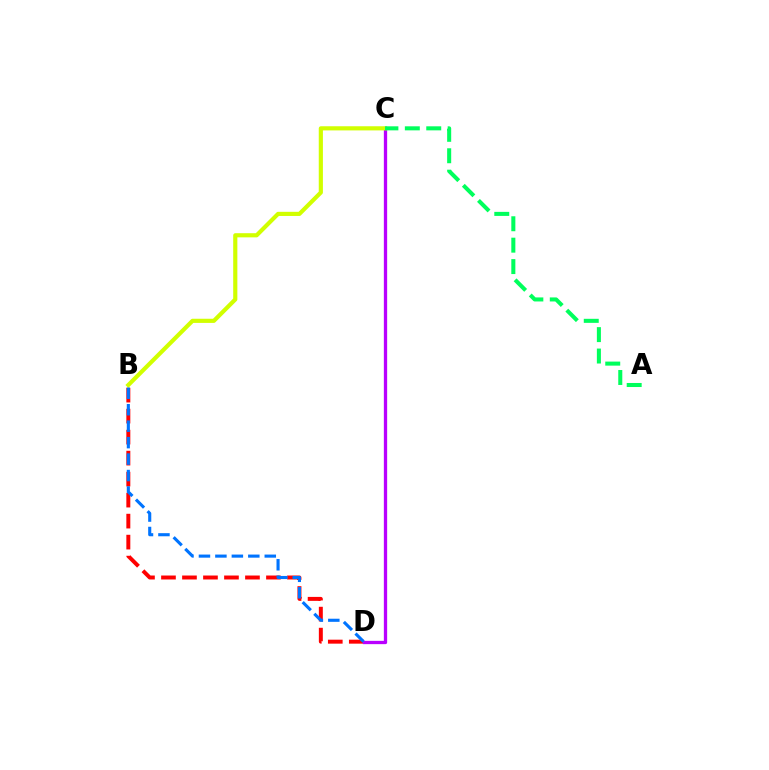{('B', 'D'): [{'color': '#ff0000', 'line_style': 'dashed', 'thickness': 2.85}, {'color': '#0074ff', 'line_style': 'dashed', 'thickness': 2.24}], ('C', 'D'): [{'color': '#b900ff', 'line_style': 'solid', 'thickness': 2.37}], ('B', 'C'): [{'color': '#d1ff00', 'line_style': 'solid', 'thickness': 2.99}], ('A', 'C'): [{'color': '#00ff5c', 'line_style': 'dashed', 'thickness': 2.91}]}